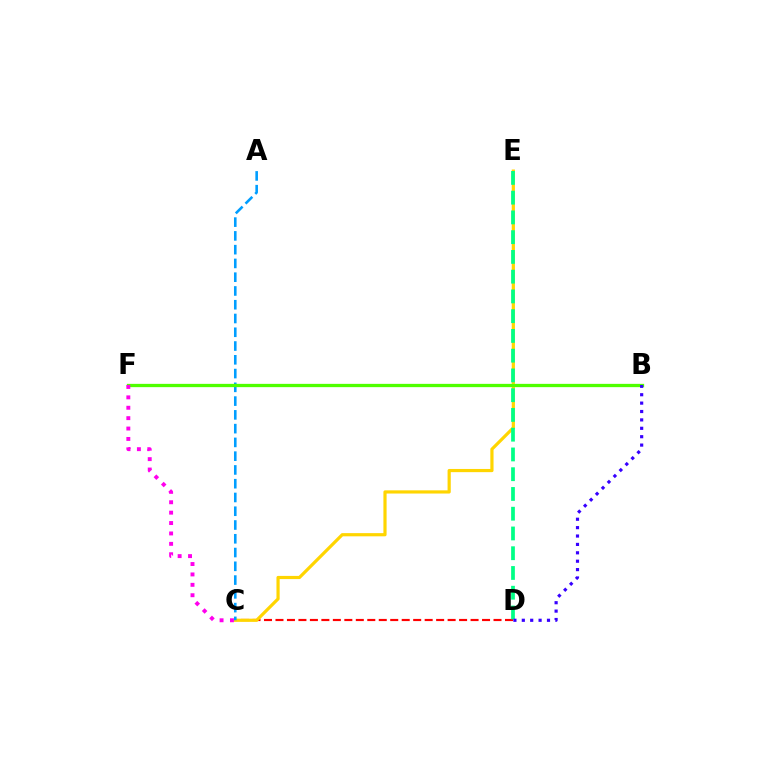{('C', 'D'): [{'color': '#ff0000', 'line_style': 'dashed', 'thickness': 1.56}], ('C', 'E'): [{'color': '#ffd500', 'line_style': 'solid', 'thickness': 2.3}], ('D', 'E'): [{'color': '#00ff86', 'line_style': 'dashed', 'thickness': 2.68}], ('A', 'C'): [{'color': '#009eff', 'line_style': 'dashed', 'thickness': 1.87}], ('B', 'F'): [{'color': '#4fff00', 'line_style': 'solid', 'thickness': 2.37}], ('C', 'F'): [{'color': '#ff00ed', 'line_style': 'dotted', 'thickness': 2.82}], ('B', 'D'): [{'color': '#3700ff', 'line_style': 'dotted', 'thickness': 2.28}]}